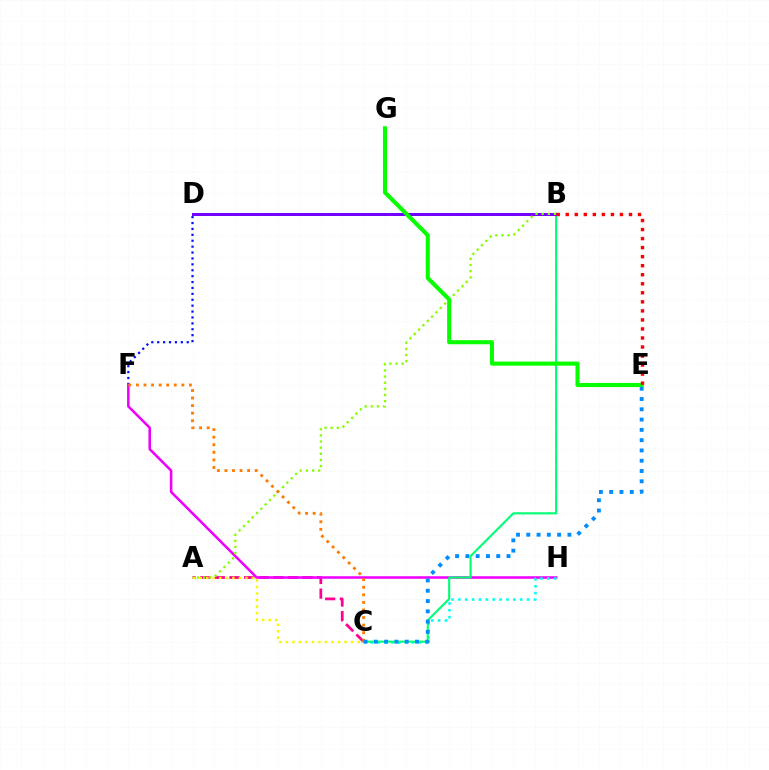{('A', 'C'): [{'color': '#ff0094', 'line_style': 'dashed', 'thickness': 1.99}, {'color': '#fcf500', 'line_style': 'dotted', 'thickness': 1.77}], ('D', 'F'): [{'color': '#0010ff', 'line_style': 'dotted', 'thickness': 1.6}], ('F', 'H'): [{'color': '#ee00ff', 'line_style': 'solid', 'thickness': 1.84}], ('C', 'H'): [{'color': '#00fff6', 'line_style': 'dotted', 'thickness': 1.87}], ('B', 'C'): [{'color': '#00ff74', 'line_style': 'solid', 'thickness': 1.52}], ('B', 'D'): [{'color': '#7200ff', 'line_style': 'solid', 'thickness': 2.15}], ('A', 'B'): [{'color': '#84ff00', 'line_style': 'dotted', 'thickness': 1.67}], ('C', 'F'): [{'color': '#ff7c00', 'line_style': 'dotted', 'thickness': 2.06}], ('E', 'G'): [{'color': '#08ff00', 'line_style': 'solid', 'thickness': 2.95}], ('C', 'E'): [{'color': '#008cff', 'line_style': 'dotted', 'thickness': 2.79}], ('B', 'E'): [{'color': '#ff0000', 'line_style': 'dotted', 'thickness': 2.45}]}